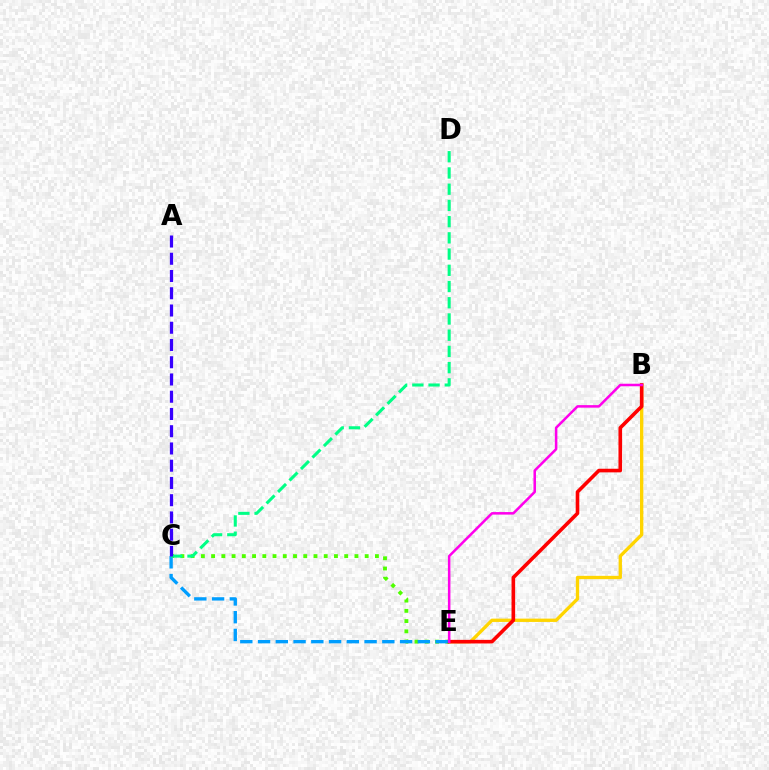{('B', 'E'): [{'color': '#ffd500', 'line_style': 'solid', 'thickness': 2.39}, {'color': '#ff0000', 'line_style': 'solid', 'thickness': 2.6}, {'color': '#ff00ed', 'line_style': 'solid', 'thickness': 1.82}], ('C', 'E'): [{'color': '#4fff00', 'line_style': 'dotted', 'thickness': 2.78}, {'color': '#009eff', 'line_style': 'dashed', 'thickness': 2.41}], ('C', 'D'): [{'color': '#00ff86', 'line_style': 'dashed', 'thickness': 2.2}], ('A', 'C'): [{'color': '#3700ff', 'line_style': 'dashed', 'thickness': 2.34}]}